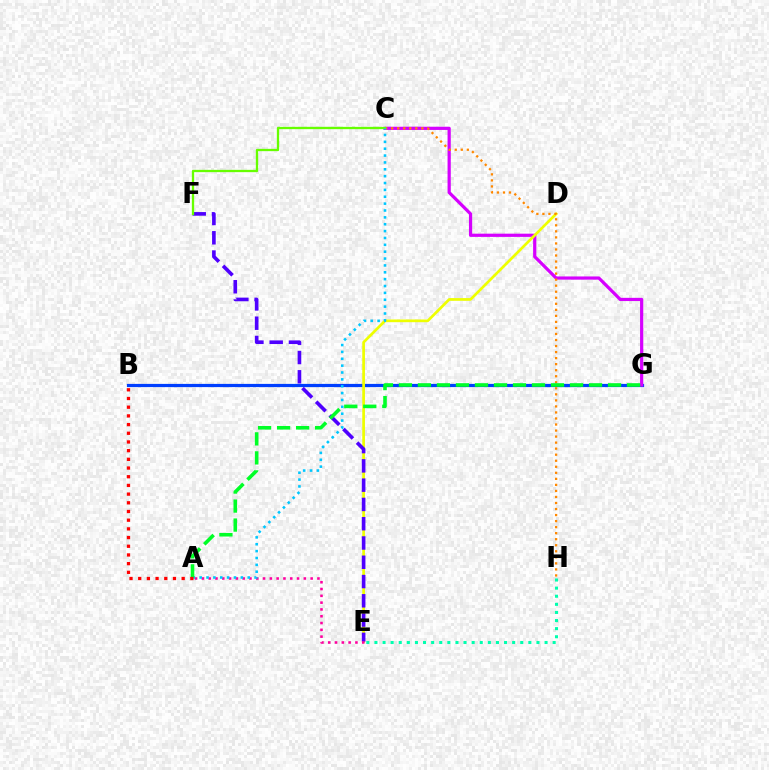{('B', 'G'): [{'color': '#003fff', 'line_style': 'solid', 'thickness': 2.31}], ('C', 'G'): [{'color': '#d600ff', 'line_style': 'solid', 'thickness': 2.31}], ('E', 'H'): [{'color': '#00ffaf', 'line_style': 'dotted', 'thickness': 2.2}], ('D', 'E'): [{'color': '#eeff00', 'line_style': 'solid', 'thickness': 1.95}], ('E', 'F'): [{'color': '#4f00ff', 'line_style': 'dashed', 'thickness': 2.62}], ('C', 'H'): [{'color': '#ff8800', 'line_style': 'dotted', 'thickness': 1.64}], ('C', 'F'): [{'color': '#66ff00', 'line_style': 'solid', 'thickness': 1.66}], ('A', 'E'): [{'color': '#ff00a0', 'line_style': 'dotted', 'thickness': 1.85}], ('A', 'C'): [{'color': '#00c7ff', 'line_style': 'dotted', 'thickness': 1.87}], ('A', 'G'): [{'color': '#00ff27', 'line_style': 'dashed', 'thickness': 2.58}], ('A', 'B'): [{'color': '#ff0000', 'line_style': 'dotted', 'thickness': 2.36}]}